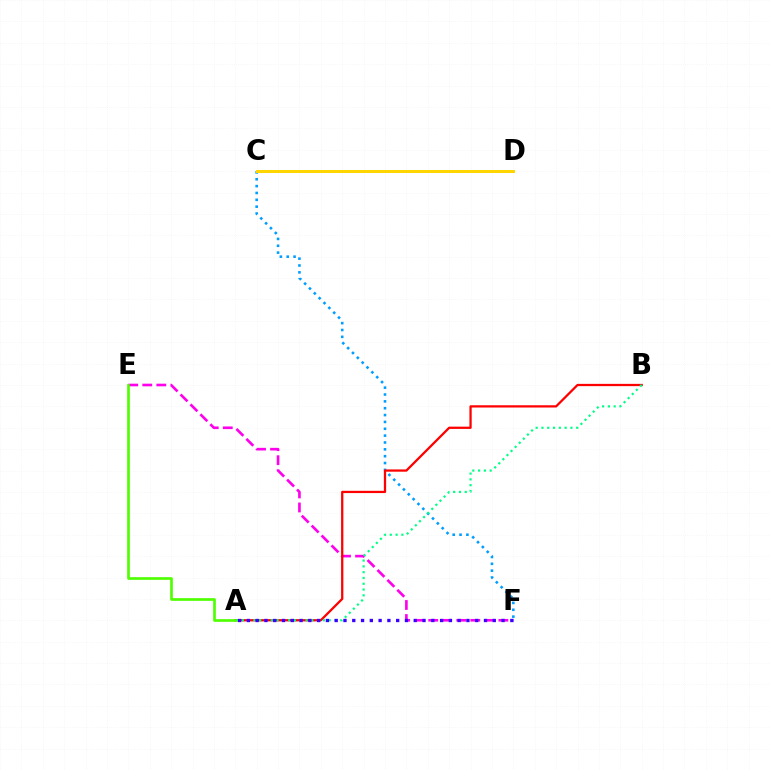{('C', 'F'): [{'color': '#009eff', 'line_style': 'dotted', 'thickness': 1.86}], ('E', 'F'): [{'color': '#ff00ed', 'line_style': 'dashed', 'thickness': 1.91}], ('A', 'B'): [{'color': '#ff0000', 'line_style': 'solid', 'thickness': 1.63}, {'color': '#00ff86', 'line_style': 'dotted', 'thickness': 1.57}], ('C', 'D'): [{'color': '#ffd500', 'line_style': 'solid', 'thickness': 2.16}], ('A', 'F'): [{'color': '#3700ff', 'line_style': 'dotted', 'thickness': 2.39}], ('A', 'E'): [{'color': '#4fff00', 'line_style': 'solid', 'thickness': 1.93}]}